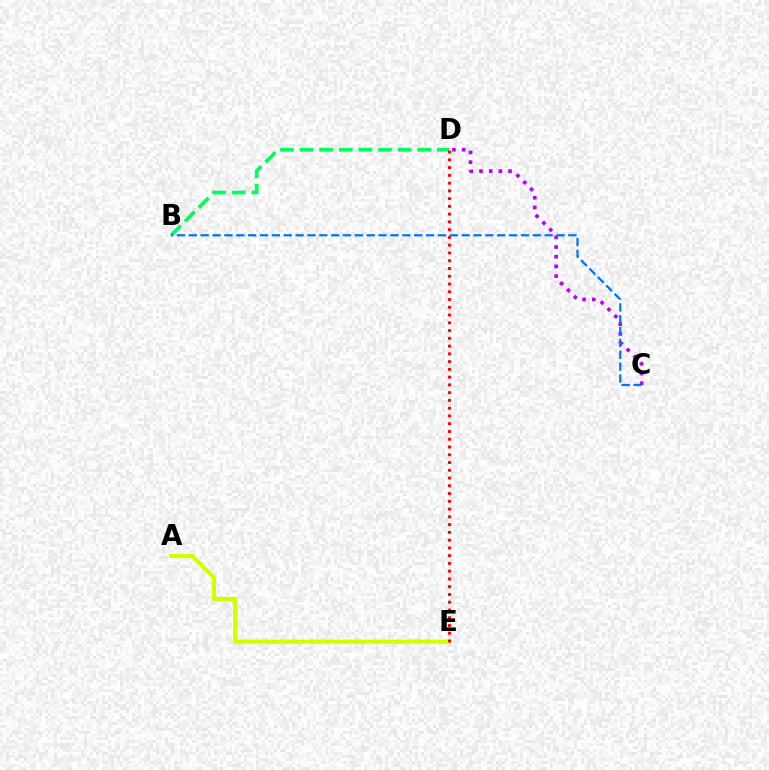{('C', 'D'): [{'color': '#b900ff', 'line_style': 'dotted', 'thickness': 2.63}], ('B', 'D'): [{'color': '#00ff5c', 'line_style': 'dashed', 'thickness': 2.66}], ('A', 'E'): [{'color': '#d1ff00', 'line_style': 'solid', 'thickness': 2.99}], ('D', 'E'): [{'color': '#ff0000', 'line_style': 'dotted', 'thickness': 2.11}], ('B', 'C'): [{'color': '#0074ff', 'line_style': 'dashed', 'thickness': 1.61}]}